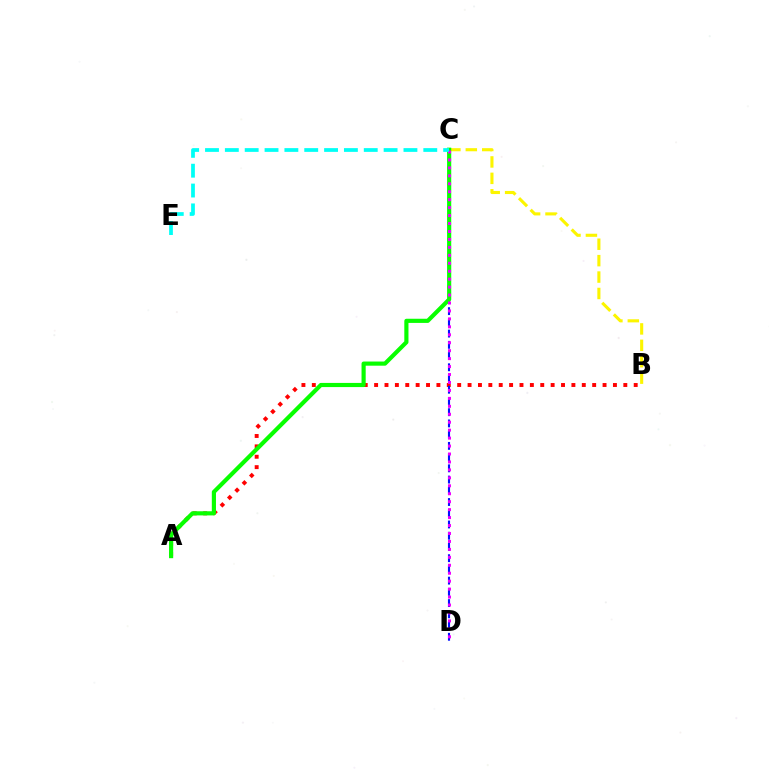{('A', 'B'): [{'color': '#ff0000', 'line_style': 'dotted', 'thickness': 2.82}], ('B', 'C'): [{'color': '#fcf500', 'line_style': 'dashed', 'thickness': 2.23}], ('C', 'D'): [{'color': '#0010ff', 'line_style': 'dashed', 'thickness': 1.53}, {'color': '#ee00ff', 'line_style': 'dotted', 'thickness': 2.16}], ('A', 'C'): [{'color': '#08ff00', 'line_style': 'solid', 'thickness': 2.99}], ('C', 'E'): [{'color': '#00fff6', 'line_style': 'dashed', 'thickness': 2.7}]}